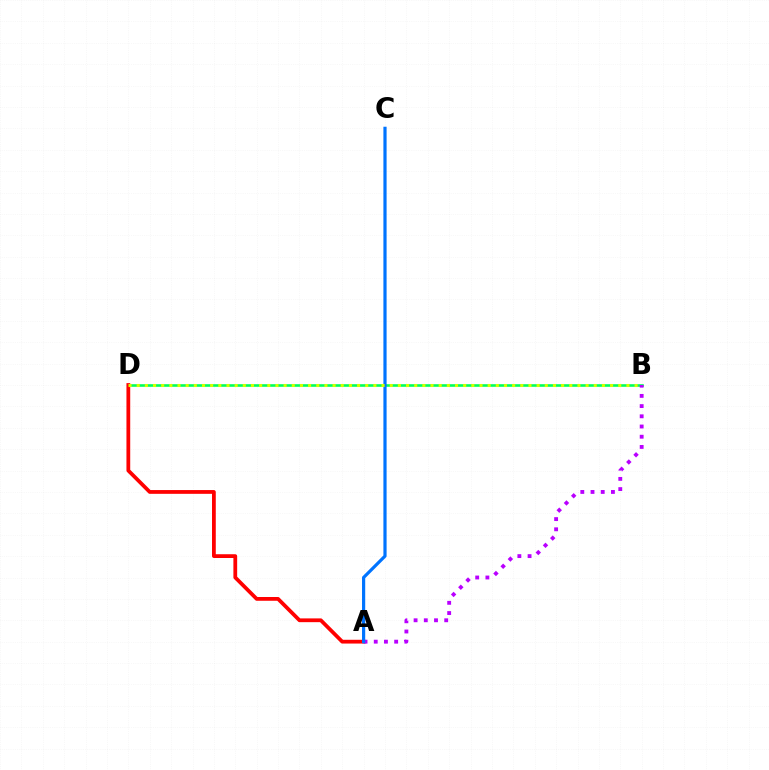{('B', 'D'): [{'color': '#00ff5c', 'line_style': 'solid', 'thickness': 1.88}, {'color': '#d1ff00', 'line_style': 'dotted', 'thickness': 2.22}], ('A', 'D'): [{'color': '#ff0000', 'line_style': 'solid', 'thickness': 2.71}], ('A', 'B'): [{'color': '#b900ff', 'line_style': 'dotted', 'thickness': 2.77}], ('A', 'C'): [{'color': '#0074ff', 'line_style': 'solid', 'thickness': 2.3}]}